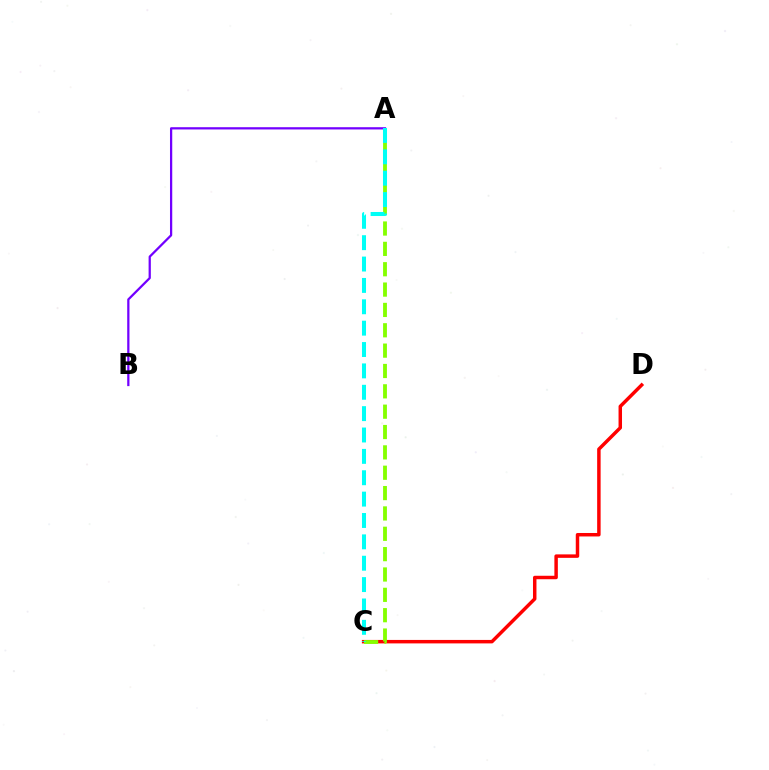{('A', 'B'): [{'color': '#7200ff', 'line_style': 'solid', 'thickness': 1.62}], ('C', 'D'): [{'color': '#ff0000', 'line_style': 'solid', 'thickness': 2.5}], ('A', 'C'): [{'color': '#84ff00', 'line_style': 'dashed', 'thickness': 2.76}, {'color': '#00fff6', 'line_style': 'dashed', 'thickness': 2.9}]}